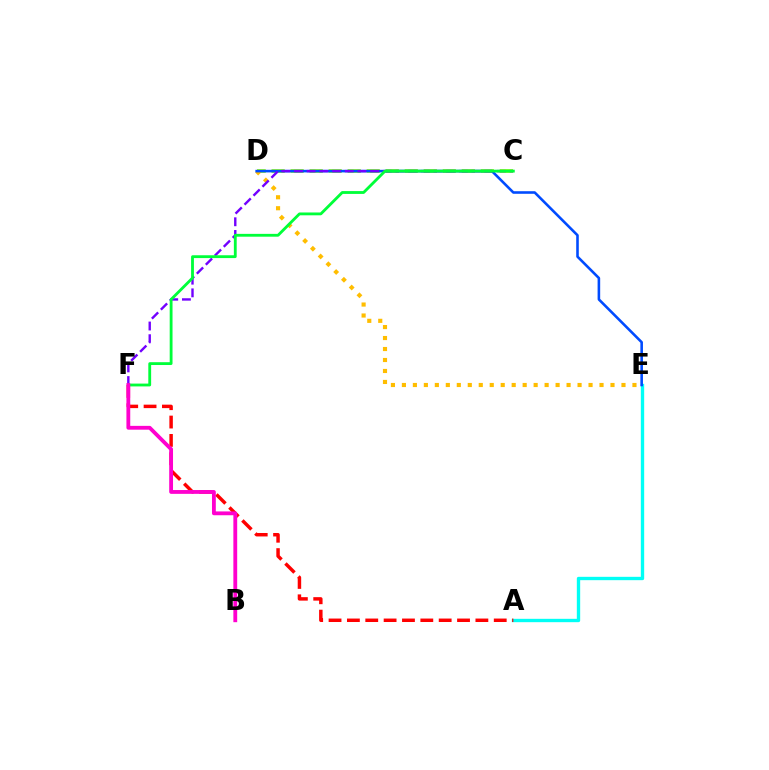{('A', 'E'): [{'color': '#00fff6', 'line_style': 'solid', 'thickness': 2.41}], ('A', 'F'): [{'color': '#ff0000', 'line_style': 'dashed', 'thickness': 2.49}], ('C', 'D'): [{'color': '#84ff00', 'line_style': 'dashed', 'thickness': 2.58}], ('D', 'E'): [{'color': '#ffbd00', 'line_style': 'dotted', 'thickness': 2.98}, {'color': '#004bff', 'line_style': 'solid', 'thickness': 1.86}], ('C', 'F'): [{'color': '#7200ff', 'line_style': 'dashed', 'thickness': 1.72}, {'color': '#00ff39', 'line_style': 'solid', 'thickness': 2.04}], ('B', 'F'): [{'color': '#ff00cf', 'line_style': 'solid', 'thickness': 2.75}]}